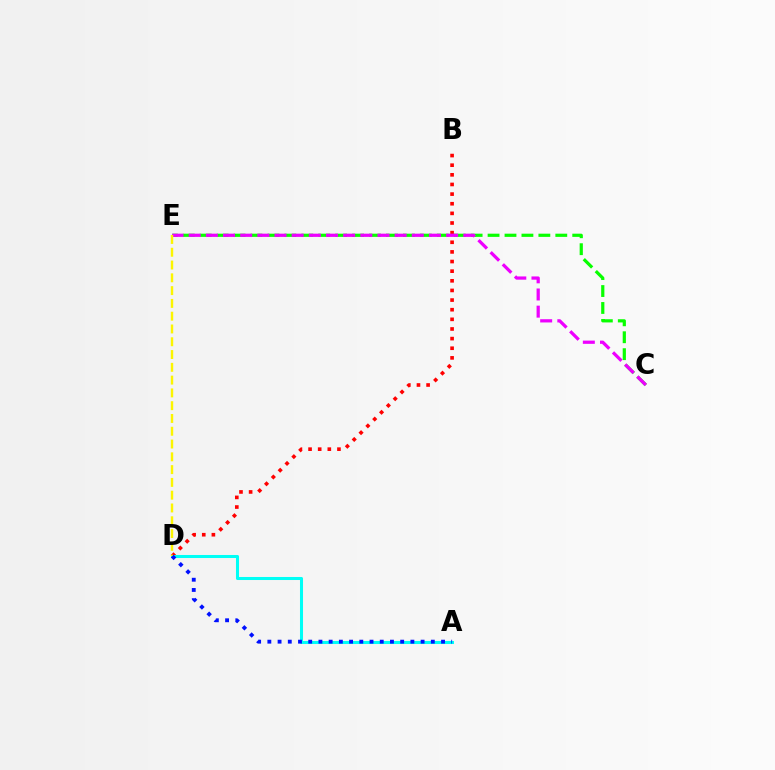{('C', 'E'): [{'color': '#08ff00', 'line_style': 'dashed', 'thickness': 2.3}, {'color': '#ee00ff', 'line_style': 'dashed', 'thickness': 2.33}], ('B', 'D'): [{'color': '#ff0000', 'line_style': 'dotted', 'thickness': 2.62}], ('A', 'D'): [{'color': '#00fff6', 'line_style': 'solid', 'thickness': 2.19}, {'color': '#0010ff', 'line_style': 'dotted', 'thickness': 2.78}], ('D', 'E'): [{'color': '#fcf500', 'line_style': 'dashed', 'thickness': 1.74}]}